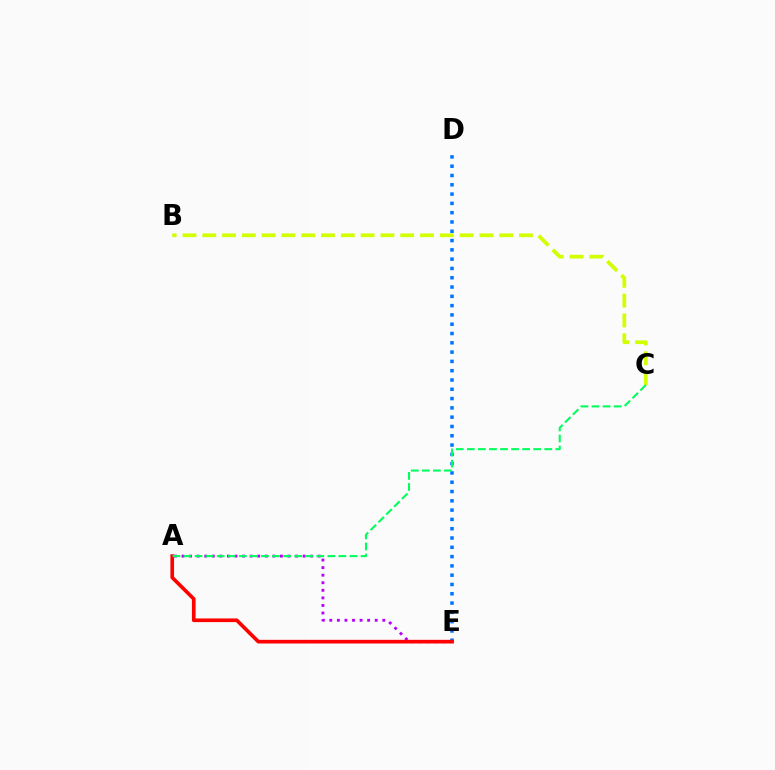{('B', 'C'): [{'color': '#d1ff00', 'line_style': 'dashed', 'thickness': 2.69}], ('D', 'E'): [{'color': '#0074ff', 'line_style': 'dotted', 'thickness': 2.53}], ('A', 'E'): [{'color': '#b900ff', 'line_style': 'dotted', 'thickness': 2.06}, {'color': '#ff0000', 'line_style': 'solid', 'thickness': 2.63}], ('A', 'C'): [{'color': '#00ff5c', 'line_style': 'dashed', 'thickness': 1.5}]}